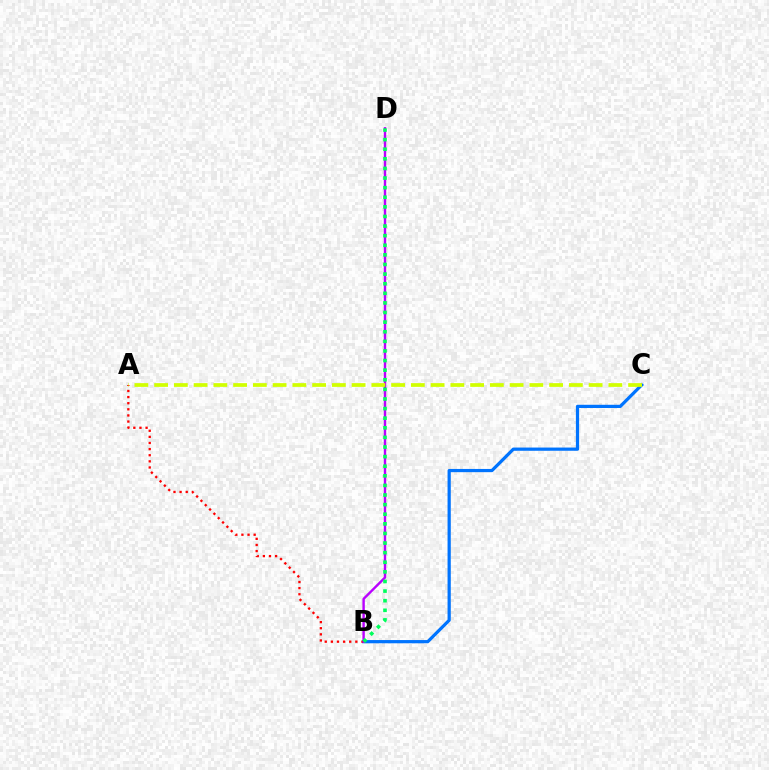{('B', 'C'): [{'color': '#0074ff', 'line_style': 'solid', 'thickness': 2.32}], ('A', 'B'): [{'color': '#ff0000', 'line_style': 'dotted', 'thickness': 1.66}], ('B', 'D'): [{'color': '#b900ff', 'line_style': 'solid', 'thickness': 1.73}, {'color': '#00ff5c', 'line_style': 'dotted', 'thickness': 2.61}], ('A', 'C'): [{'color': '#d1ff00', 'line_style': 'dashed', 'thickness': 2.68}]}